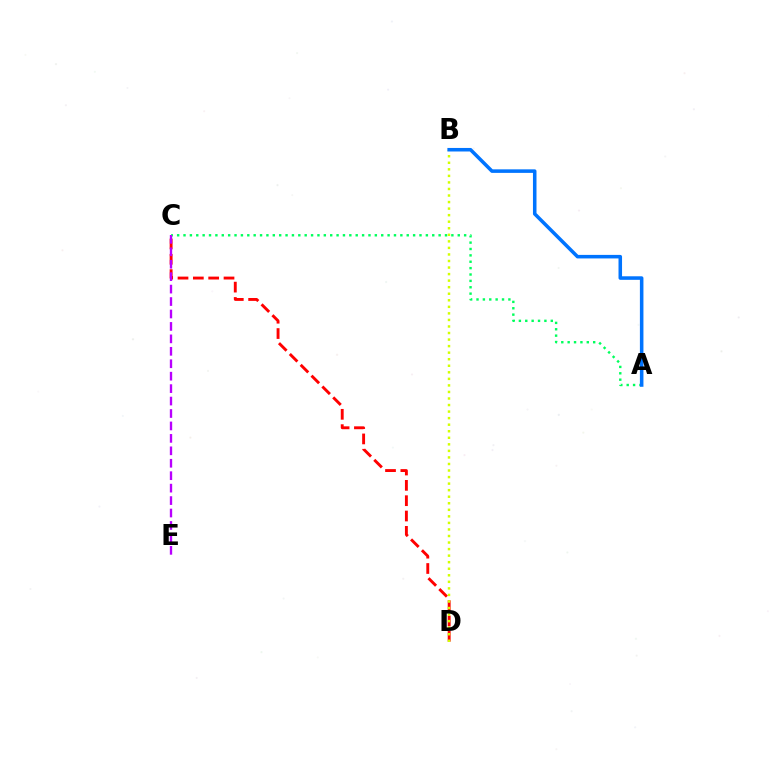{('C', 'D'): [{'color': '#ff0000', 'line_style': 'dashed', 'thickness': 2.08}], ('A', 'C'): [{'color': '#00ff5c', 'line_style': 'dotted', 'thickness': 1.73}], ('C', 'E'): [{'color': '#b900ff', 'line_style': 'dashed', 'thickness': 1.69}], ('B', 'D'): [{'color': '#d1ff00', 'line_style': 'dotted', 'thickness': 1.78}], ('A', 'B'): [{'color': '#0074ff', 'line_style': 'solid', 'thickness': 2.55}]}